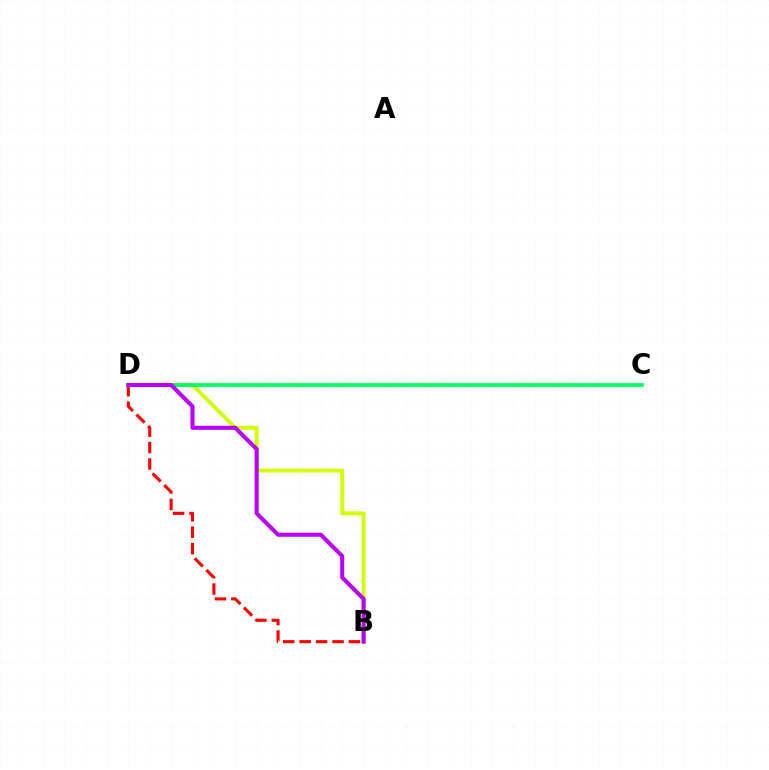{('C', 'D'): [{'color': '#0074ff', 'line_style': 'dotted', 'thickness': 1.64}, {'color': '#00ff5c', 'line_style': 'solid', 'thickness': 2.67}], ('B', 'D'): [{'color': '#d1ff00', 'line_style': 'solid', 'thickness': 2.81}, {'color': '#ff0000', 'line_style': 'dashed', 'thickness': 2.23}, {'color': '#b900ff', 'line_style': 'solid', 'thickness': 2.92}]}